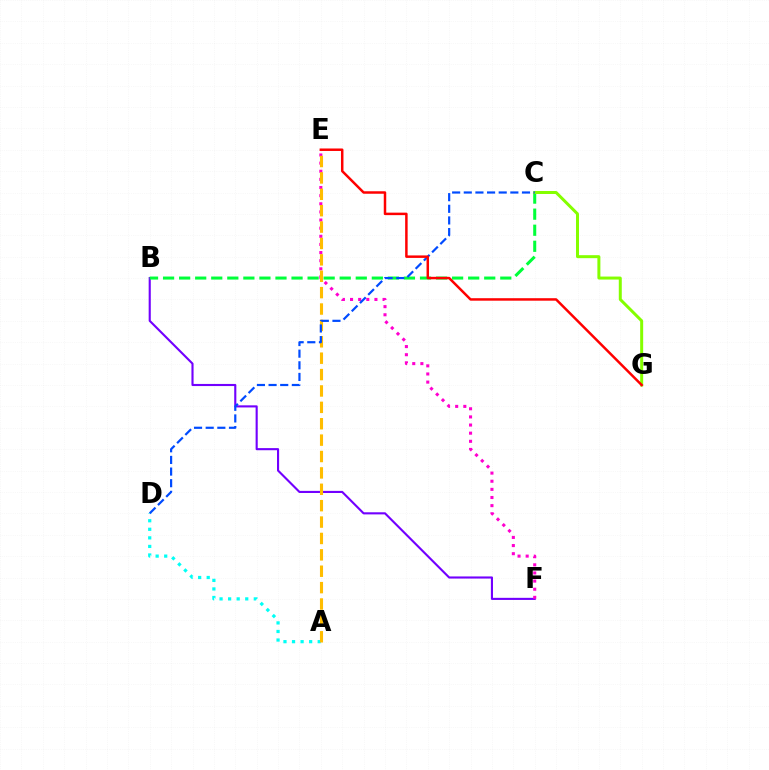{('B', 'F'): [{'color': '#7200ff', 'line_style': 'solid', 'thickness': 1.52}], ('A', 'D'): [{'color': '#00fff6', 'line_style': 'dotted', 'thickness': 2.33}], ('B', 'C'): [{'color': '#00ff39', 'line_style': 'dashed', 'thickness': 2.18}], ('C', 'G'): [{'color': '#84ff00', 'line_style': 'solid', 'thickness': 2.16}], ('E', 'F'): [{'color': '#ff00cf', 'line_style': 'dotted', 'thickness': 2.21}], ('A', 'E'): [{'color': '#ffbd00', 'line_style': 'dashed', 'thickness': 2.23}], ('C', 'D'): [{'color': '#004bff', 'line_style': 'dashed', 'thickness': 1.58}], ('E', 'G'): [{'color': '#ff0000', 'line_style': 'solid', 'thickness': 1.79}]}